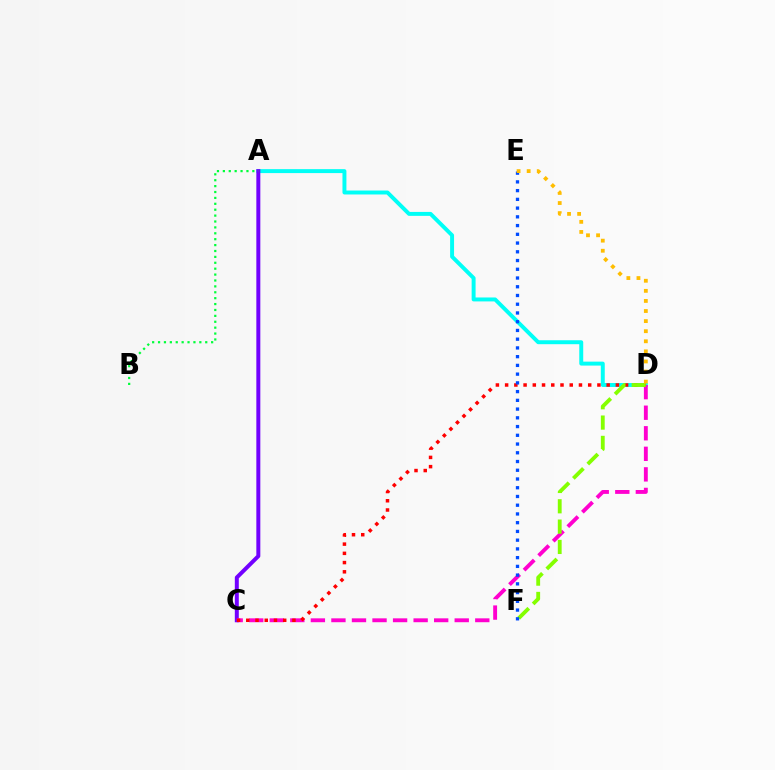{('A', 'D'): [{'color': '#00fff6', 'line_style': 'solid', 'thickness': 2.84}], ('A', 'C'): [{'color': '#7200ff', 'line_style': 'solid', 'thickness': 2.86}], ('A', 'B'): [{'color': '#00ff39', 'line_style': 'dotted', 'thickness': 1.6}], ('C', 'D'): [{'color': '#ff00cf', 'line_style': 'dashed', 'thickness': 2.79}, {'color': '#ff0000', 'line_style': 'dotted', 'thickness': 2.51}], ('D', 'F'): [{'color': '#84ff00', 'line_style': 'dashed', 'thickness': 2.76}], ('E', 'F'): [{'color': '#004bff', 'line_style': 'dotted', 'thickness': 2.37}], ('D', 'E'): [{'color': '#ffbd00', 'line_style': 'dotted', 'thickness': 2.74}]}